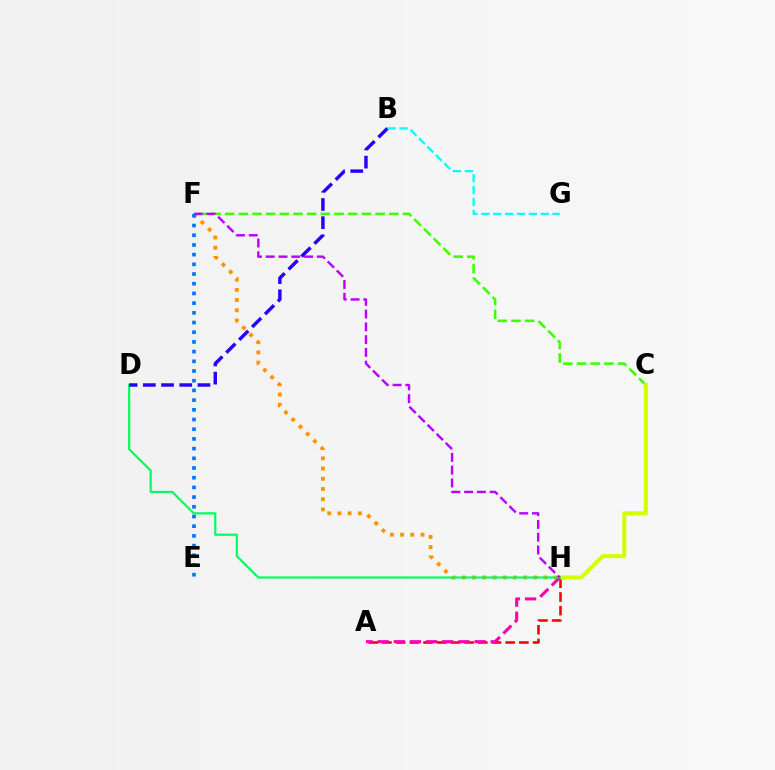{('A', 'H'): [{'color': '#ff0000', 'line_style': 'dashed', 'thickness': 1.86}, {'color': '#ff00ac', 'line_style': 'dashed', 'thickness': 2.19}], ('C', 'F'): [{'color': '#3dff00', 'line_style': 'dashed', 'thickness': 1.86}], ('C', 'H'): [{'color': '#d1ff00', 'line_style': 'solid', 'thickness': 2.89}], ('F', 'H'): [{'color': '#ff9400', 'line_style': 'dotted', 'thickness': 2.78}, {'color': '#b900ff', 'line_style': 'dashed', 'thickness': 1.74}], ('D', 'H'): [{'color': '#00ff5c', 'line_style': 'solid', 'thickness': 1.59}], ('B', 'D'): [{'color': '#2500ff', 'line_style': 'dashed', 'thickness': 2.47}], ('E', 'F'): [{'color': '#0074ff', 'line_style': 'dotted', 'thickness': 2.64}], ('B', 'G'): [{'color': '#00fff6', 'line_style': 'dashed', 'thickness': 1.61}]}